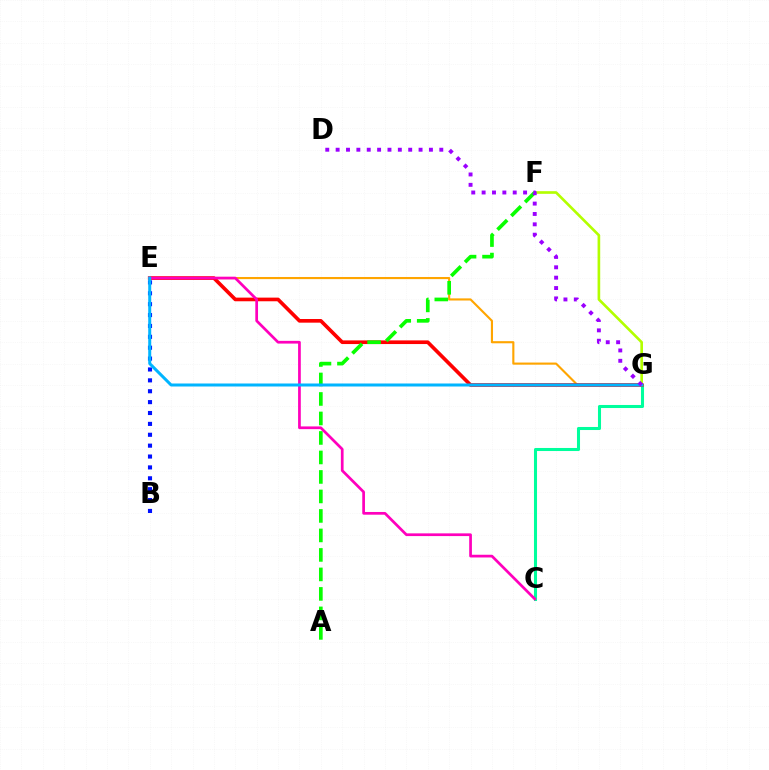{('C', 'G'): [{'color': '#00ff9d', 'line_style': 'solid', 'thickness': 2.2}], ('F', 'G'): [{'color': '#b3ff00', 'line_style': 'solid', 'thickness': 1.91}], ('E', 'G'): [{'color': '#ffa500', 'line_style': 'solid', 'thickness': 1.53}, {'color': '#ff0000', 'line_style': 'solid', 'thickness': 2.63}, {'color': '#00b5ff', 'line_style': 'solid', 'thickness': 2.17}], ('B', 'E'): [{'color': '#0010ff', 'line_style': 'dotted', 'thickness': 2.96}], ('A', 'F'): [{'color': '#08ff00', 'line_style': 'dashed', 'thickness': 2.65}], ('C', 'E'): [{'color': '#ff00bd', 'line_style': 'solid', 'thickness': 1.96}], ('D', 'G'): [{'color': '#9b00ff', 'line_style': 'dotted', 'thickness': 2.82}]}